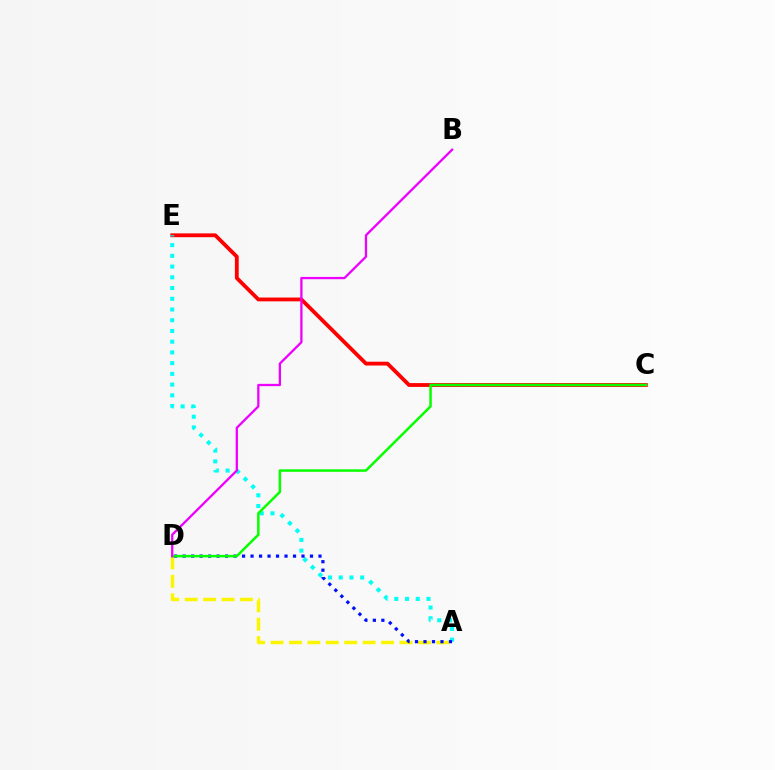{('C', 'E'): [{'color': '#ff0000', 'line_style': 'solid', 'thickness': 2.75}], ('A', 'D'): [{'color': '#fcf500', 'line_style': 'dashed', 'thickness': 2.5}, {'color': '#0010ff', 'line_style': 'dotted', 'thickness': 2.31}], ('A', 'E'): [{'color': '#00fff6', 'line_style': 'dotted', 'thickness': 2.91}], ('C', 'D'): [{'color': '#08ff00', 'line_style': 'solid', 'thickness': 1.81}], ('B', 'D'): [{'color': '#ee00ff', 'line_style': 'solid', 'thickness': 1.65}]}